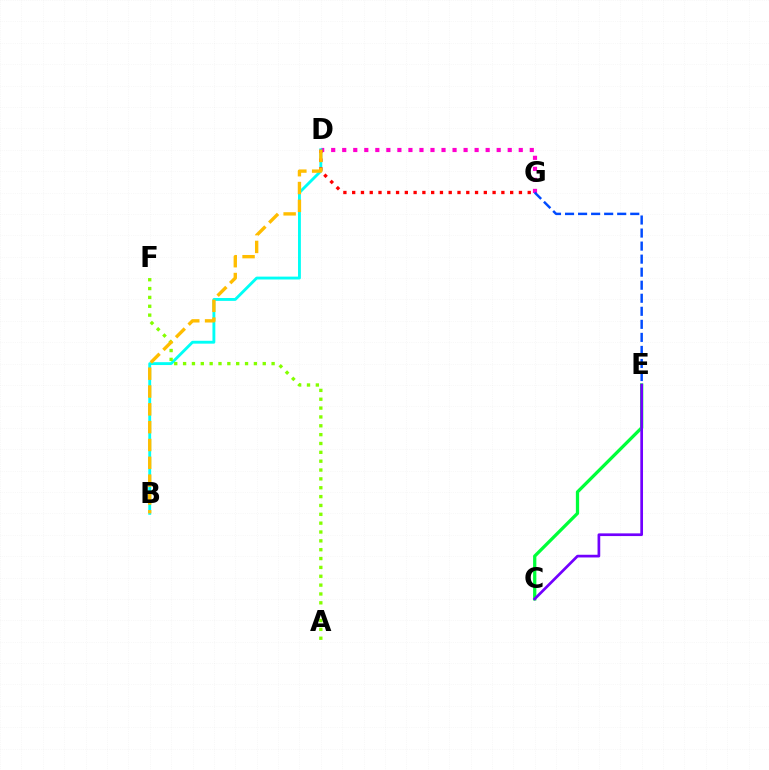{('C', 'E'): [{'color': '#00ff39', 'line_style': 'solid', 'thickness': 2.35}, {'color': '#7200ff', 'line_style': 'solid', 'thickness': 1.94}], ('D', 'G'): [{'color': '#ff00cf', 'line_style': 'dotted', 'thickness': 3.0}, {'color': '#ff0000', 'line_style': 'dotted', 'thickness': 2.38}], ('B', 'D'): [{'color': '#00fff6', 'line_style': 'solid', 'thickness': 2.06}, {'color': '#ffbd00', 'line_style': 'dashed', 'thickness': 2.42}], ('A', 'F'): [{'color': '#84ff00', 'line_style': 'dotted', 'thickness': 2.41}], ('E', 'G'): [{'color': '#004bff', 'line_style': 'dashed', 'thickness': 1.77}]}